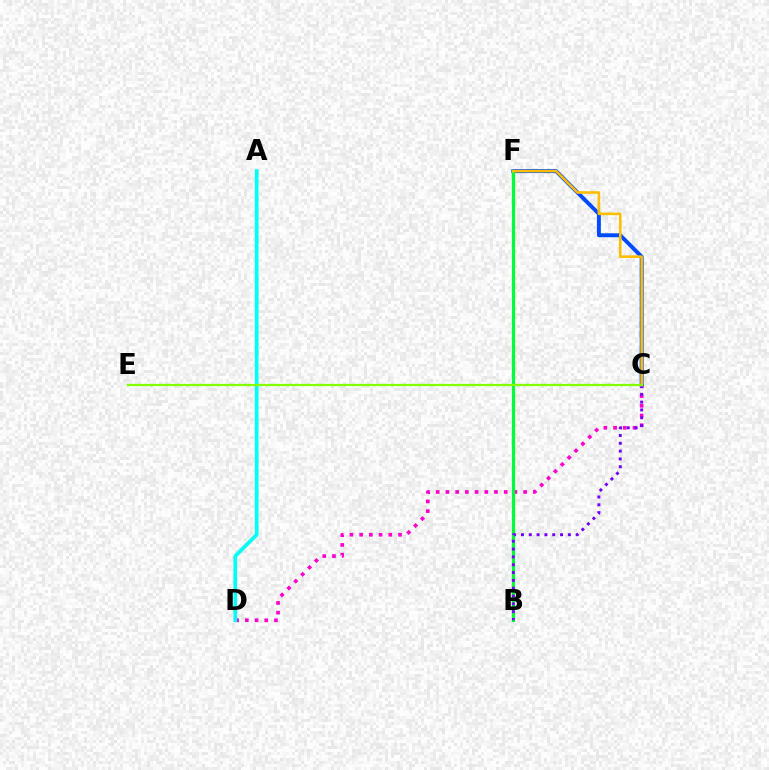{('B', 'F'): [{'color': '#ff0000', 'line_style': 'dotted', 'thickness': 1.96}, {'color': '#00ff39', 'line_style': 'solid', 'thickness': 2.31}], ('C', 'F'): [{'color': '#004bff', 'line_style': 'solid', 'thickness': 2.84}, {'color': '#ffbd00', 'line_style': 'solid', 'thickness': 1.88}], ('C', 'D'): [{'color': '#ff00cf', 'line_style': 'dotted', 'thickness': 2.64}], ('B', 'C'): [{'color': '#7200ff', 'line_style': 'dotted', 'thickness': 2.12}], ('A', 'D'): [{'color': '#00fff6', 'line_style': 'solid', 'thickness': 2.67}], ('C', 'E'): [{'color': '#84ff00', 'line_style': 'solid', 'thickness': 1.62}]}